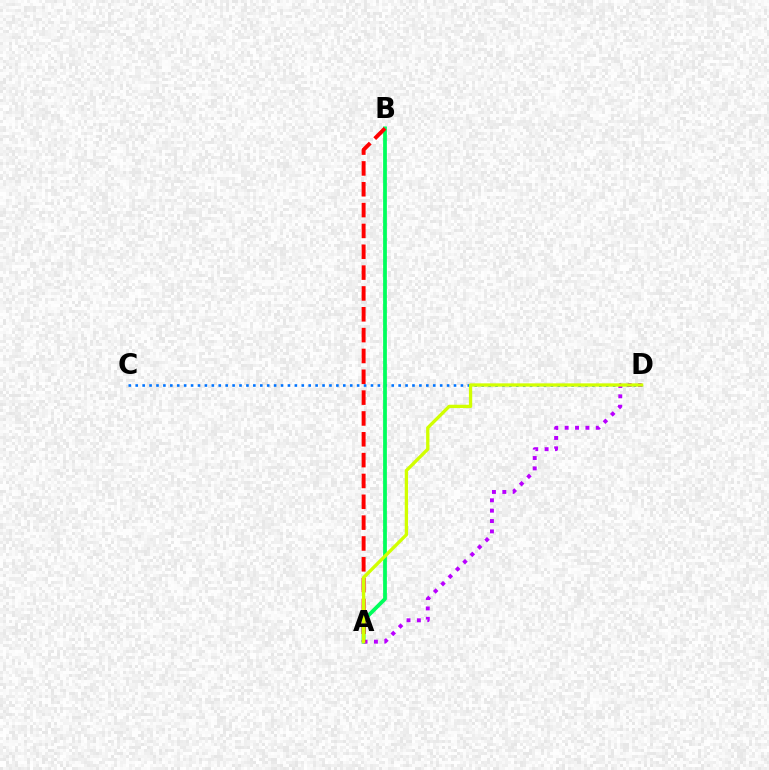{('C', 'D'): [{'color': '#0074ff', 'line_style': 'dotted', 'thickness': 1.88}], ('A', 'B'): [{'color': '#00ff5c', 'line_style': 'solid', 'thickness': 2.71}, {'color': '#ff0000', 'line_style': 'dashed', 'thickness': 2.83}], ('A', 'D'): [{'color': '#b900ff', 'line_style': 'dotted', 'thickness': 2.82}, {'color': '#d1ff00', 'line_style': 'solid', 'thickness': 2.38}]}